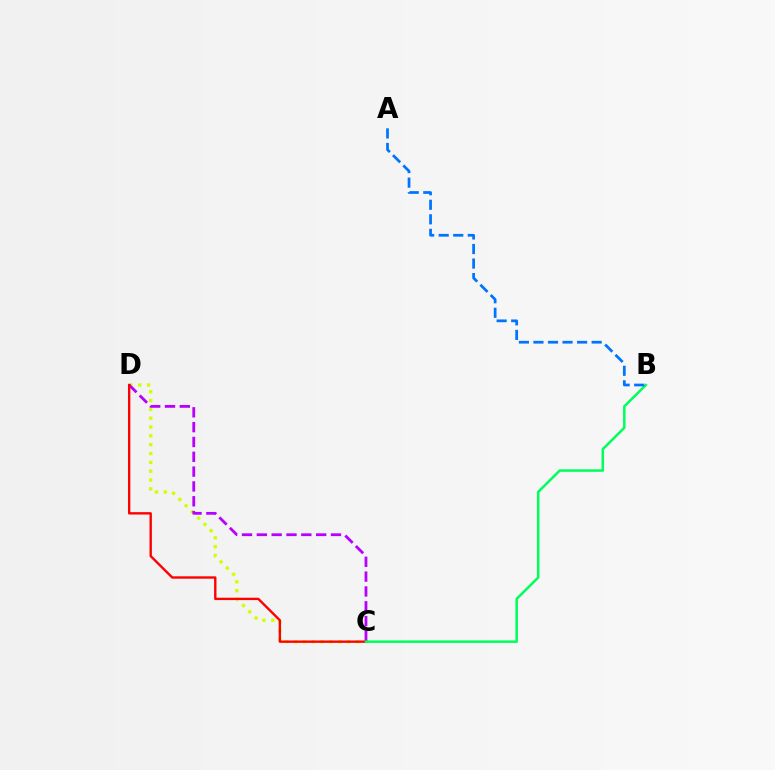{('C', 'D'): [{'color': '#d1ff00', 'line_style': 'dotted', 'thickness': 2.4}, {'color': '#b900ff', 'line_style': 'dashed', 'thickness': 2.01}, {'color': '#ff0000', 'line_style': 'solid', 'thickness': 1.71}], ('B', 'C'): [{'color': '#00ff5c', 'line_style': 'solid', 'thickness': 1.81}], ('A', 'B'): [{'color': '#0074ff', 'line_style': 'dashed', 'thickness': 1.98}]}